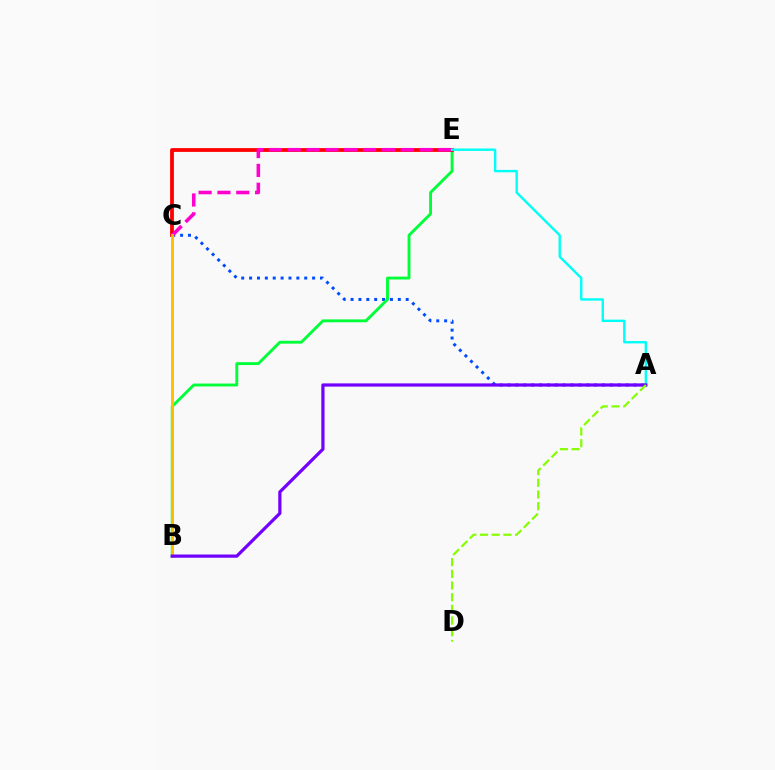{('A', 'C'): [{'color': '#004bff', 'line_style': 'dotted', 'thickness': 2.14}], ('B', 'E'): [{'color': '#00ff39', 'line_style': 'solid', 'thickness': 2.08}], ('C', 'E'): [{'color': '#ff0000', 'line_style': 'solid', 'thickness': 2.73}, {'color': '#ff00cf', 'line_style': 'dashed', 'thickness': 2.56}], ('A', 'E'): [{'color': '#00fff6', 'line_style': 'solid', 'thickness': 1.73}], ('B', 'C'): [{'color': '#ffbd00', 'line_style': 'solid', 'thickness': 2.04}], ('A', 'B'): [{'color': '#7200ff', 'line_style': 'solid', 'thickness': 2.32}], ('A', 'D'): [{'color': '#84ff00', 'line_style': 'dashed', 'thickness': 1.59}]}